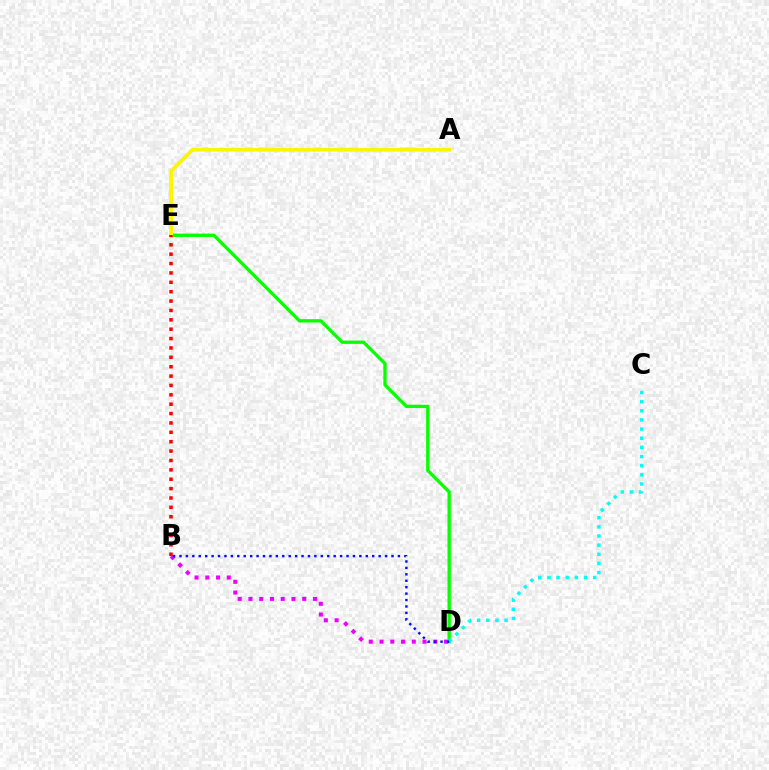{('B', 'D'): [{'color': '#ee00ff', 'line_style': 'dotted', 'thickness': 2.92}, {'color': '#0010ff', 'line_style': 'dotted', 'thickness': 1.75}], ('D', 'E'): [{'color': '#08ff00', 'line_style': 'solid', 'thickness': 2.39}], ('C', 'D'): [{'color': '#00fff6', 'line_style': 'dotted', 'thickness': 2.48}], ('A', 'E'): [{'color': '#fcf500', 'line_style': 'solid', 'thickness': 2.72}], ('B', 'E'): [{'color': '#ff0000', 'line_style': 'dotted', 'thickness': 2.55}]}